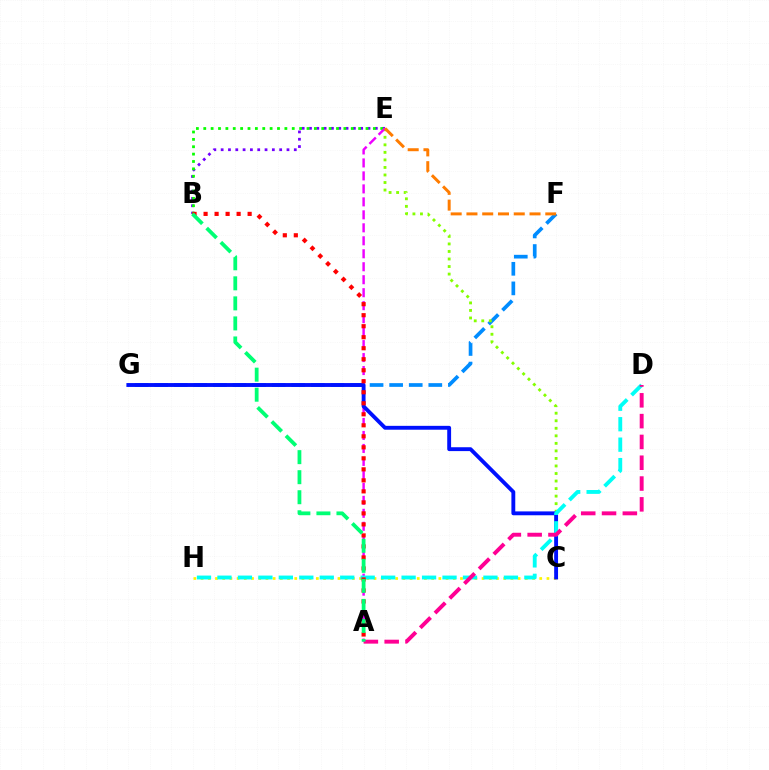{('F', 'G'): [{'color': '#008cff', 'line_style': 'dashed', 'thickness': 2.66}], ('B', 'E'): [{'color': '#7200ff', 'line_style': 'dotted', 'thickness': 1.99}, {'color': '#08ff00', 'line_style': 'dotted', 'thickness': 2.0}], ('C', 'E'): [{'color': '#84ff00', 'line_style': 'dotted', 'thickness': 2.05}], ('A', 'E'): [{'color': '#ee00ff', 'line_style': 'dashed', 'thickness': 1.76}], ('C', 'H'): [{'color': '#fcf500', 'line_style': 'dotted', 'thickness': 1.96}], ('C', 'G'): [{'color': '#0010ff', 'line_style': 'solid', 'thickness': 2.78}], ('D', 'H'): [{'color': '#00fff6', 'line_style': 'dashed', 'thickness': 2.78}], ('A', 'B'): [{'color': '#ff0000', 'line_style': 'dotted', 'thickness': 2.99}, {'color': '#00ff74', 'line_style': 'dashed', 'thickness': 2.72}], ('A', 'D'): [{'color': '#ff0094', 'line_style': 'dashed', 'thickness': 2.83}], ('E', 'F'): [{'color': '#ff7c00', 'line_style': 'dashed', 'thickness': 2.14}]}